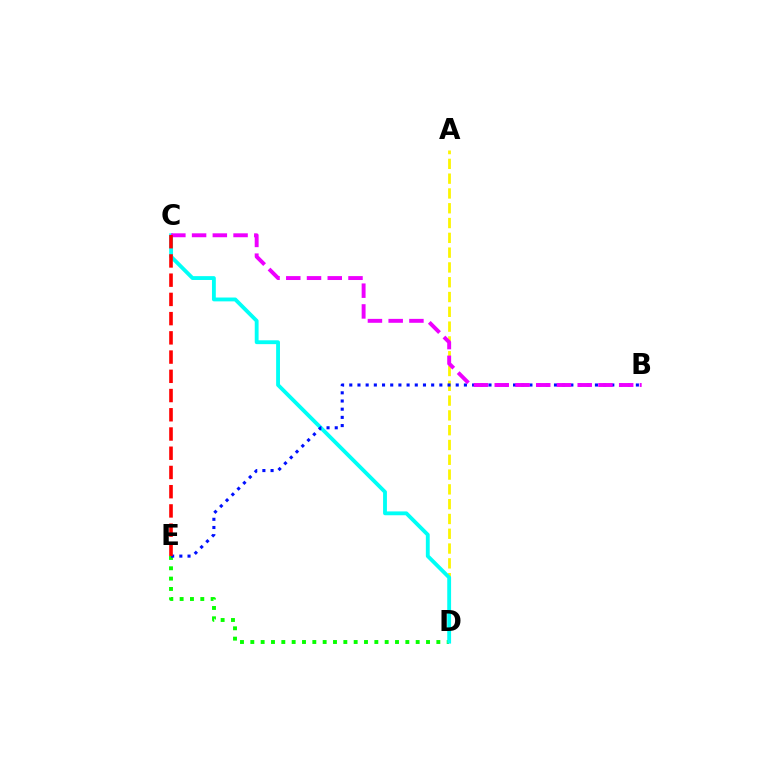{('A', 'D'): [{'color': '#fcf500', 'line_style': 'dashed', 'thickness': 2.01}], ('D', 'E'): [{'color': '#08ff00', 'line_style': 'dotted', 'thickness': 2.81}], ('C', 'D'): [{'color': '#00fff6', 'line_style': 'solid', 'thickness': 2.77}], ('B', 'E'): [{'color': '#0010ff', 'line_style': 'dotted', 'thickness': 2.22}], ('B', 'C'): [{'color': '#ee00ff', 'line_style': 'dashed', 'thickness': 2.82}], ('C', 'E'): [{'color': '#ff0000', 'line_style': 'dashed', 'thickness': 2.61}]}